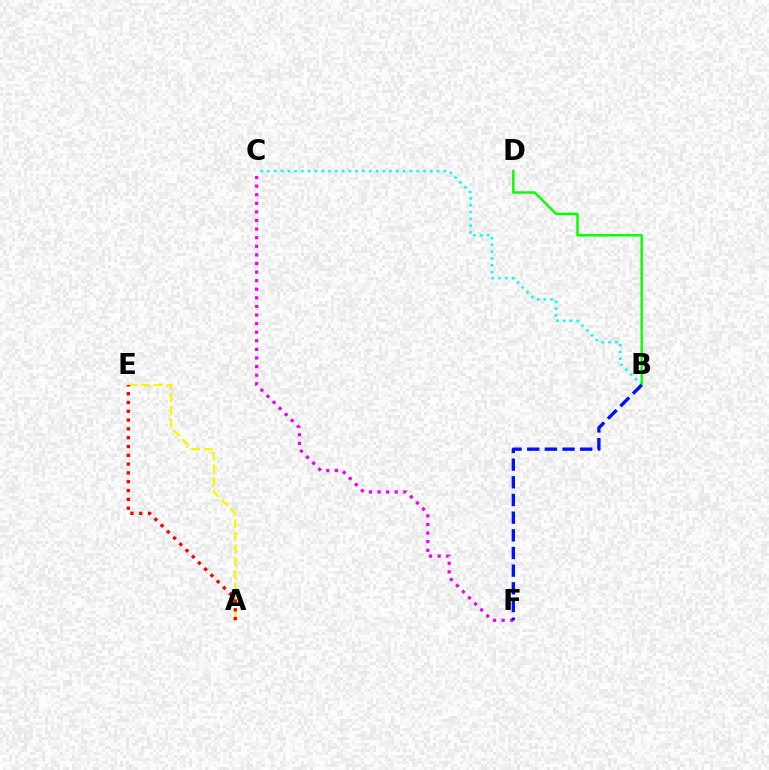{('B', 'C'): [{'color': '#00fff6', 'line_style': 'dotted', 'thickness': 1.84}], ('A', 'E'): [{'color': '#fcf500', 'line_style': 'dashed', 'thickness': 1.73}, {'color': '#ff0000', 'line_style': 'dotted', 'thickness': 2.39}], ('B', 'D'): [{'color': '#08ff00', 'line_style': 'solid', 'thickness': 1.78}], ('C', 'F'): [{'color': '#ee00ff', 'line_style': 'dotted', 'thickness': 2.33}], ('B', 'F'): [{'color': '#0010ff', 'line_style': 'dashed', 'thickness': 2.4}]}